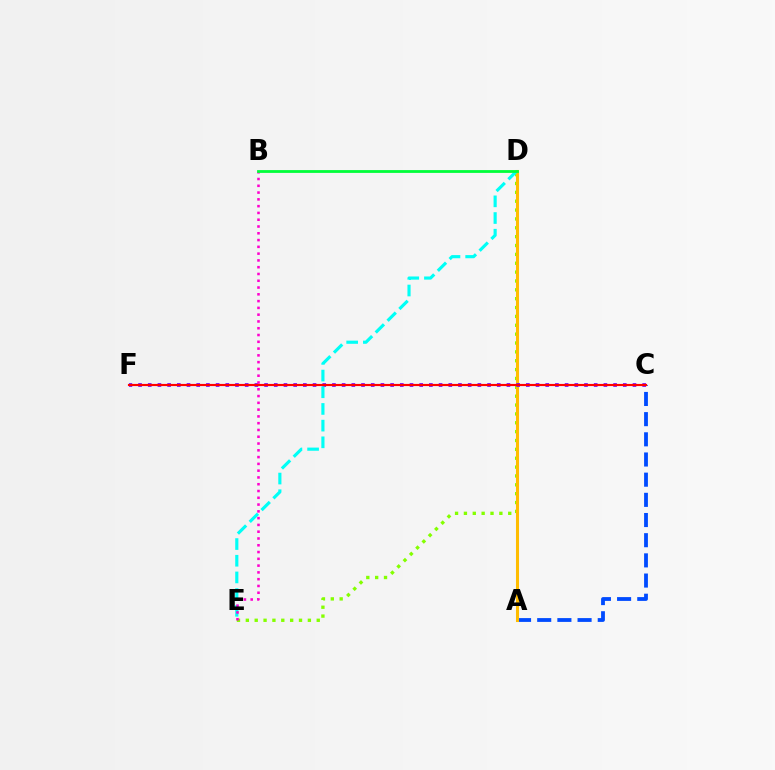{('D', 'E'): [{'color': '#84ff00', 'line_style': 'dotted', 'thickness': 2.41}, {'color': '#00fff6', 'line_style': 'dashed', 'thickness': 2.27}], ('A', 'C'): [{'color': '#004bff', 'line_style': 'dashed', 'thickness': 2.74}], ('A', 'D'): [{'color': '#ffbd00', 'line_style': 'solid', 'thickness': 2.2}], ('C', 'F'): [{'color': '#7200ff', 'line_style': 'dotted', 'thickness': 2.63}, {'color': '#ff0000', 'line_style': 'solid', 'thickness': 1.55}], ('B', 'E'): [{'color': '#ff00cf', 'line_style': 'dotted', 'thickness': 1.84}], ('B', 'D'): [{'color': '#00ff39', 'line_style': 'solid', 'thickness': 2.01}]}